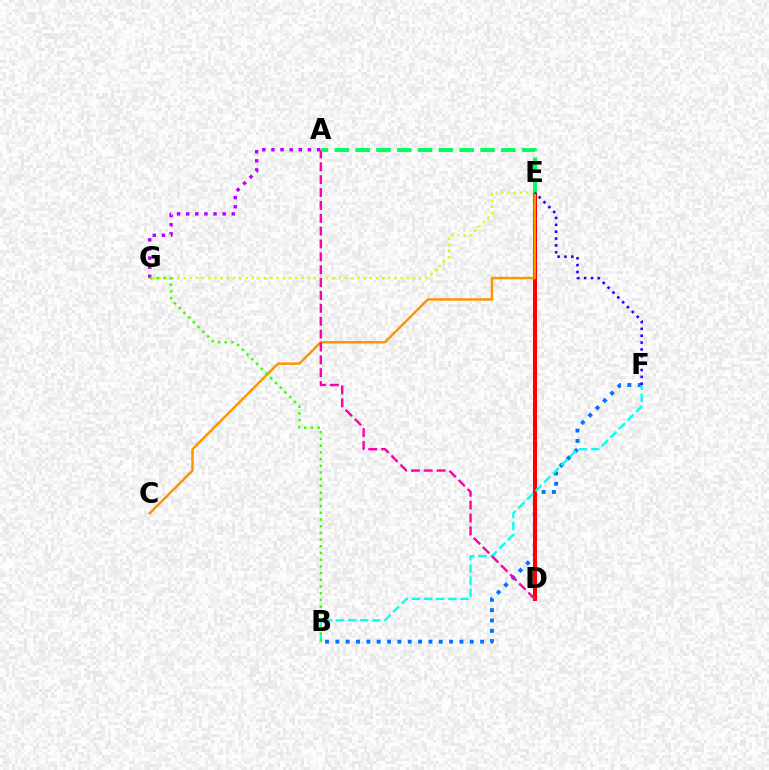{('B', 'F'): [{'color': '#0074ff', 'line_style': 'dotted', 'thickness': 2.81}, {'color': '#00fff6', 'line_style': 'dashed', 'thickness': 1.65}], ('A', 'G'): [{'color': '#b900ff', 'line_style': 'dotted', 'thickness': 2.48}], ('E', 'G'): [{'color': '#d1ff00', 'line_style': 'dotted', 'thickness': 1.69}], ('D', 'E'): [{'color': '#ff0000', 'line_style': 'solid', 'thickness': 2.9}], ('C', 'E'): [{'color': '#ff9400', 'line_style': 'solid', 'thickness': 1.78}], ('A', 'D'): [{'color': '#ff00ac', 'line_style': 'dashed', 'thickness': 1.75}], ('A', 'E'): [{'color': '#00ff5c', 'line_style': 'dashed', 'thickness': 2.83}], ('B', 'G'): [{'color': '#3dff00', 'line_style': 'dotted', 'thickness': 1.82}], ('E', 'F'): [{'color': '#2500ff', 'line_style': 'dotted', 'thickness': 1.86}]}